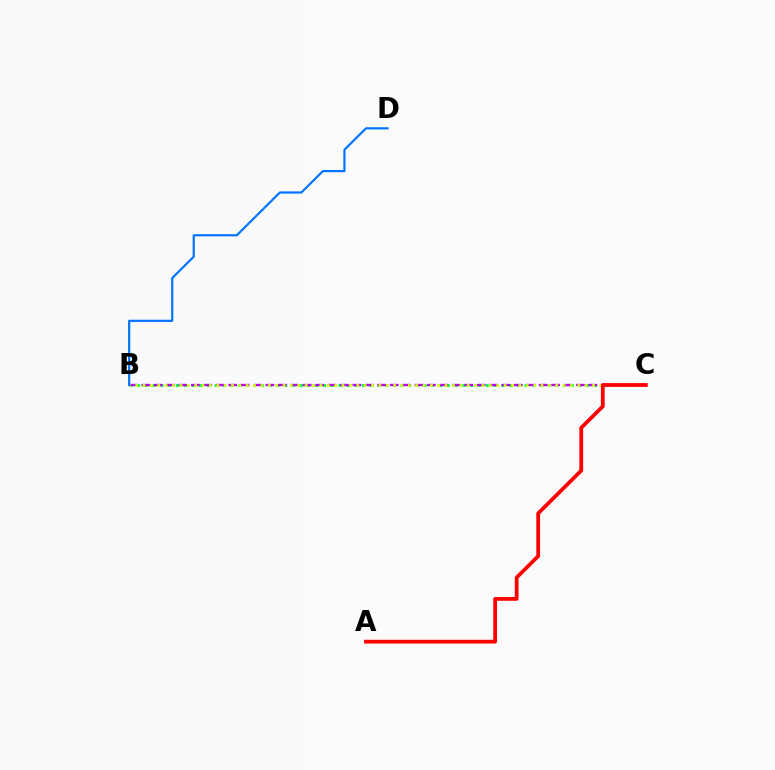{('B', 'C'): [{'color': '#00ff5c', 'line_style': 'dotted', 'thickness': 2.1}, {'color': '#b900ff', 'line_style': 'dashed', 'thickness': 1.69}, {'color': '#d1ff00', 'line_style': 'dotted', 'thickness': 2.0}], ('B', 'D'): [{'color': '#0074ff', 'line_style': 'solid', 'thickness': 1.58}], ('A', 'C'): [{'color': '#ff0000', 'line_style': 'solid', 'thickness': 2.71}]}